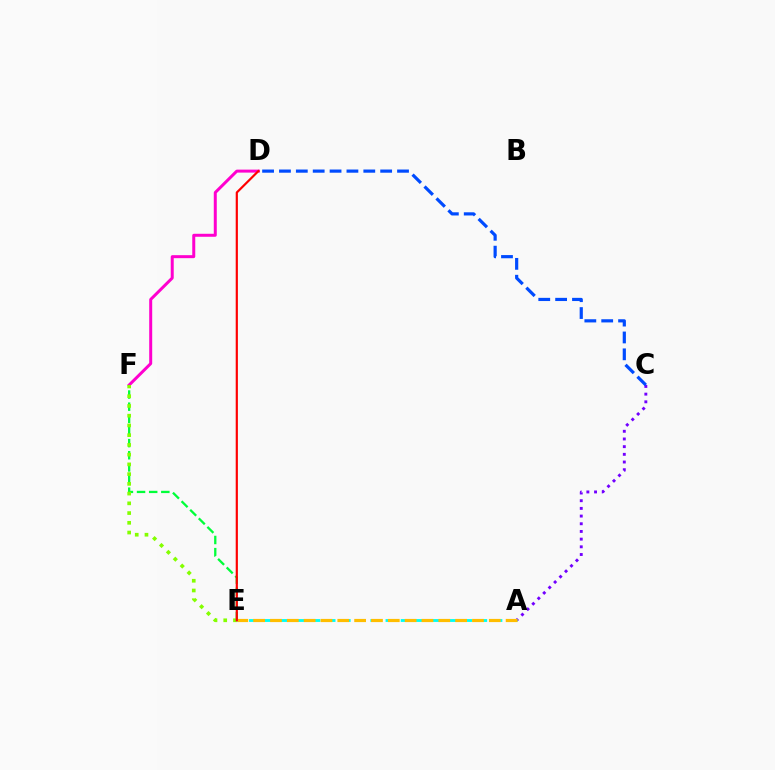{('A', 'C'): [{'color': '#7200ff', 'line_style': 'dotted', 'thickness': 2.09}], ('C', 'D'): [{'color': '#004bff', 'line_style': 'dashed', 'thickness': 2.29}], ('E', 'F'): [{'color': '#00ff39', 'line_style': 'dashed', 'thickness': 1.65}, {'color': '#84ff00', 'line_style': 'dotted', 'thickness': 2.65}], ('A', 'E'): [{'color': '#00fff6', 'line_style': 'dashed', 'thickness': 2.06}, {'color': '#ffbd00', 'line_style': 'dashed', 'thickness': 2.29}], ('D', 'F'): [{'color': '#ff00cf', 'line_style': 'solid', 'thickness': 2.15}], ('D', 'E'): [{'color': '#ff0000', 'line_style': 'solid', 'thickness': 1.57}]}